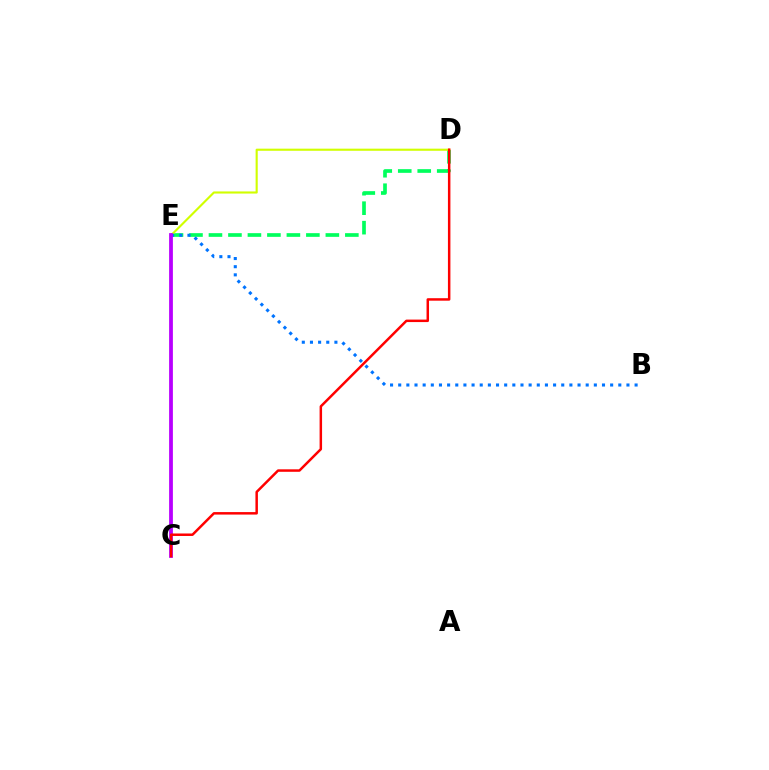{('D', 'E'): [{'color': '#00ff5c', 'line_style': 'dashed', 'thickness': 2.65}, {'color': '#d1ff00', 'line_style': 'solid', 'thickness': 1.53}], ('B', 'E'): [{'color': '#0074ff', 'line_style': 'dotted', 'thickness': 2.21}], ('C', 'E'): [{'color': '#b900ff', 'line_style': 'solid', 'thickness': 2.72}], ('C', 'D'): [{'color': '#ff0000', 'line_style': 'solid', 'thickness': 1.79}]}